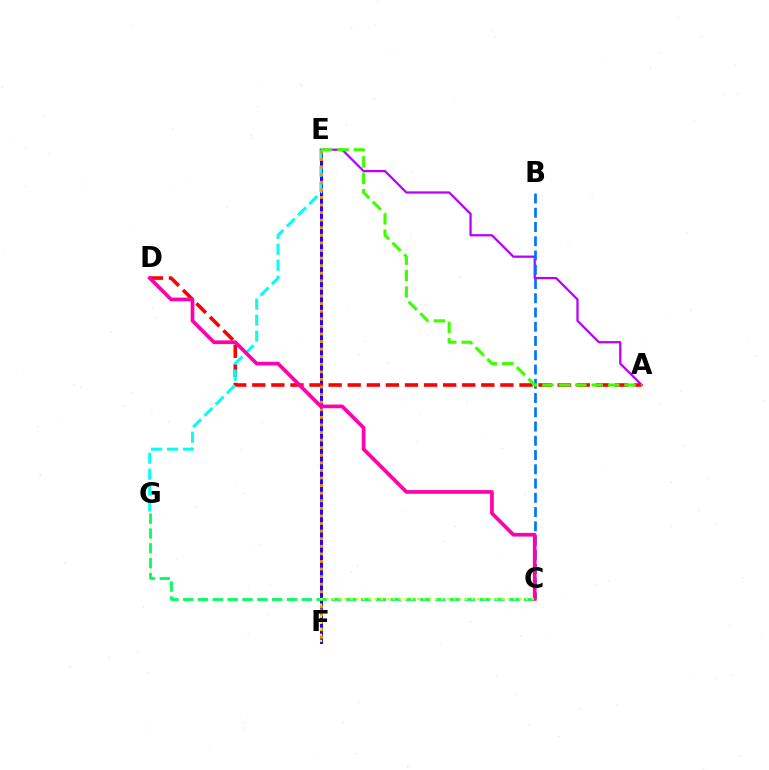{('A', 'E'): [{'color': '#b900ff', 'line_style': 'solid', 'thickness': 1.63}, {'color': '#3dff00', 'line_style': 'dashed', 'thickness': 2.23}], ('E', 'F'): [{'color': '#2500ff', 'line_style': 'solid', 'thickness': 2.15}, {'color': '#ff9400', 'line_style': 'dotted', 'thickness': 2.06}], ('A', 'D'): [{'color': '#ff0000', 'line_style': 'dashed', 'thickness': 2.59}], ('B', 'C'): [{'color': '#0074ff', 'line_style': 'dashed', 'thickness': 1.94}], ('E', 'G'): [{'color': '#00fff6', 'line_style': 'dashed', 'thickness': 2.17}], ('C', 'G'): [{'color': '#00ff5c', 'line_style': 'dashed', 'thickness': 2.01}], ('C', 'D'): [{'color': '#ff00ac', 'line_style': 'solid', 'thickness': 2.66}], ('C', 'F'): [{'color': '#d1ff00', 'line_style': 'dotted', 'thickness': 1.64}]}